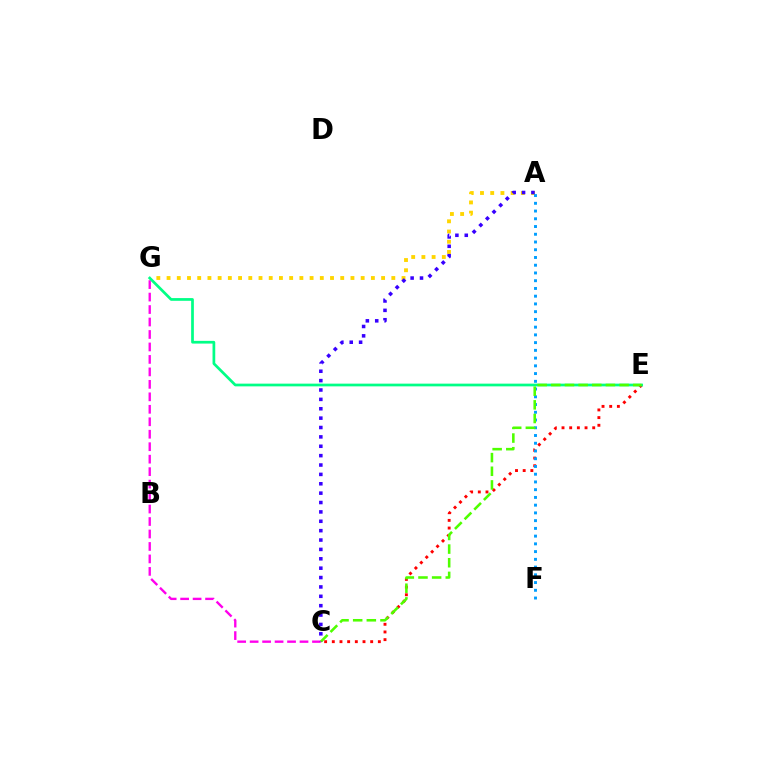{('A', 'G'): [{'color': '#ffd500', 'line_style': 'dotted', 'thickness': 2.78}], ('C', 'G'): [{'color': '#ff00ed', 'line_style': 'dashed', 'thickness': 1.69}], ('C', 'E'): [{'color': '#ff0000', 'line_style': 'dotted', 'thickness': 2.09}, {'color': '#4fff00', 'line_style': 'dashed', 'thickness': 1.85}], ('E', 'G'): [{'color': '#00ff86', 'line_style': 'solid', 'thickness': 1.96}], ('A', 'F'): [{'color': '#009eff', 'line_style': 'dotted', 'thickness': 2.1}], ('A', 'C'): [{'color': '#3700ff', 'line_style': 'dotted', 'thickness': 2.55}]}